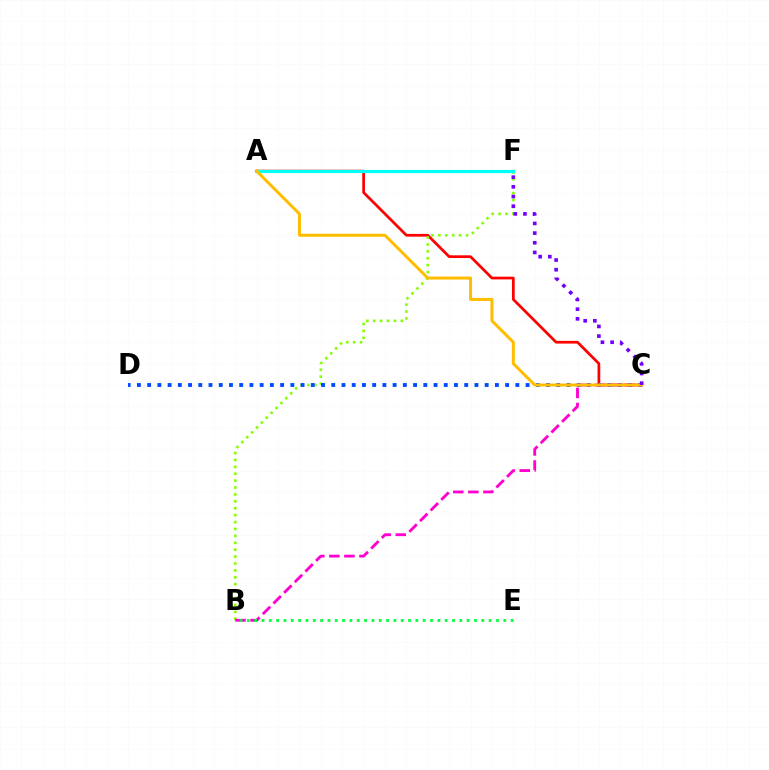{('A', 'C'): [{'color': '#ff0000', 'line_style': 'solid', 'thickness': 1.96}, {'color': '#ffbd00', 'line_style': 'solid', 'thickness': 2.15}], ('B', 'F'): [{'color': '#84ff00', 'line_style': 'dotted', 'thickness': 1.88}], ('C', 'D'): [{'color': '#004bff', 'line_style': 'dotted', 'thickness': 2.78}], ('B', 'C'): [{'color': '#ff00cf', 'line_style': 'dashed', 'thickness': 2.04}], ('A', 'F'): [{'color': '#00fff6', 'line_style': 'solid', 'thickness': 2.26}], ('B', 'E'): [{'color': '#00ff39', 'line_style': 'dotted', 'thickness': 1.99}], ('C', 'F'): [{'color': '#7200ff', 'line_style': 'dotted', 'thickness': 2.63}]}